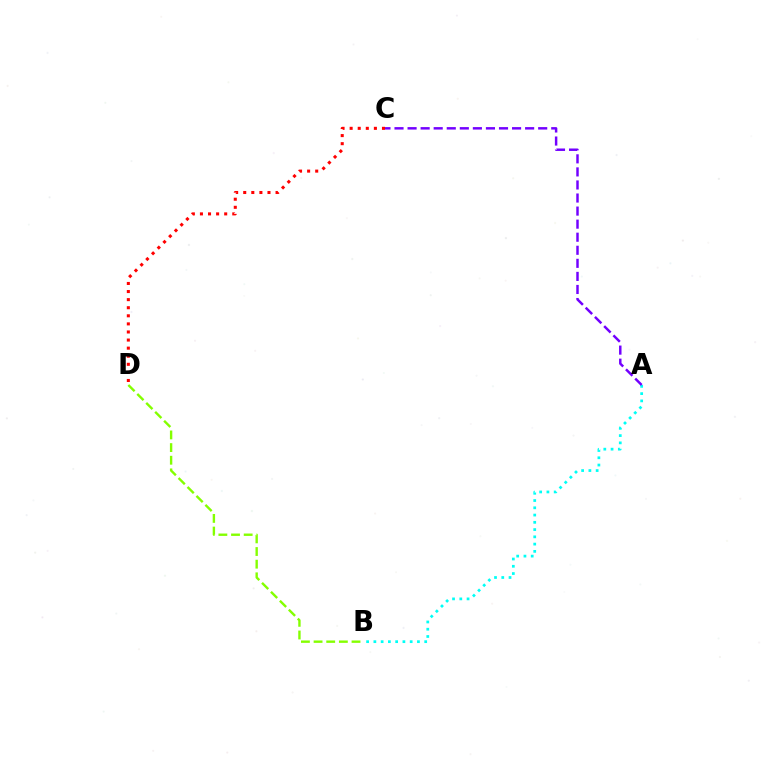{('A', 'B'): [{'color': '#00fff6', 'line_style': 'dotted', 'thickness': 1.97}], ('A', 'C'): [{'color': '#7200ff', 'line_style': 'dashed', 'thickness': 1.77}], ('C', 'D'): [{'color': '#ff0000', 'line_style': 'dotted', 'thickness': 2.2}], ('B', 'D'): [{'color': '#84ff00', 'line_style': 'dashed', 'thickness': 1.72}]}